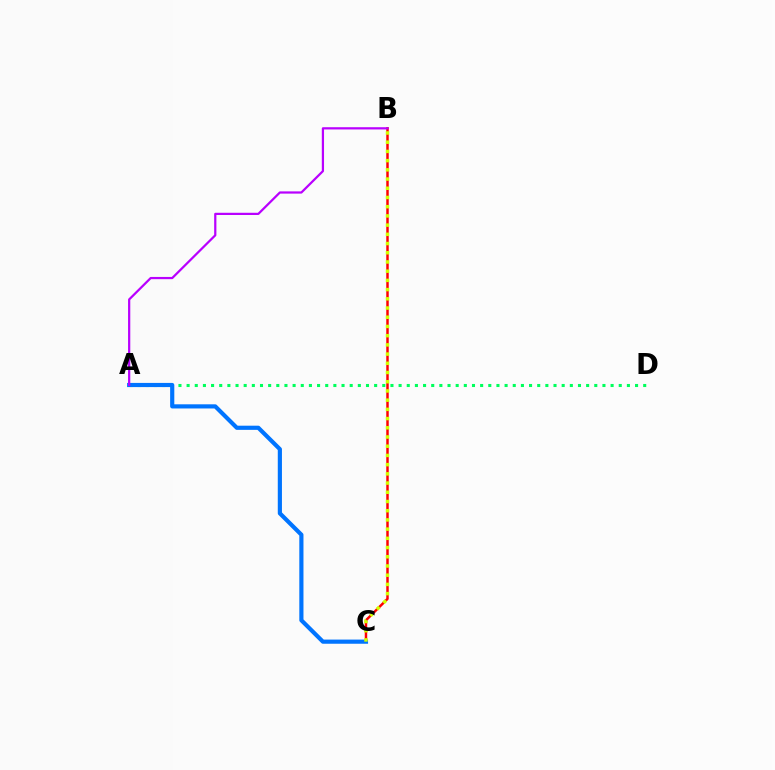{('A', 'D'): [{'color': '#00ff5c', 'line_style': 'dotted', 'thickness': 2.22}], ('B', 'C'): [{'color': '#ff0000', 'line_style': 'solid', 'thickness': 1.78}, {'color': '#d1ff00', 'line_style': 'dotted', 'thickness': 2.5}], ('A', 'C'): [{'color': '#0074ff', 'line_style': 'solid', 'thickness': 3.0}], ('A', 'B'): [{'color': '#b900ff', 'line_style': 'solid', 'thickness': 1.6}]}